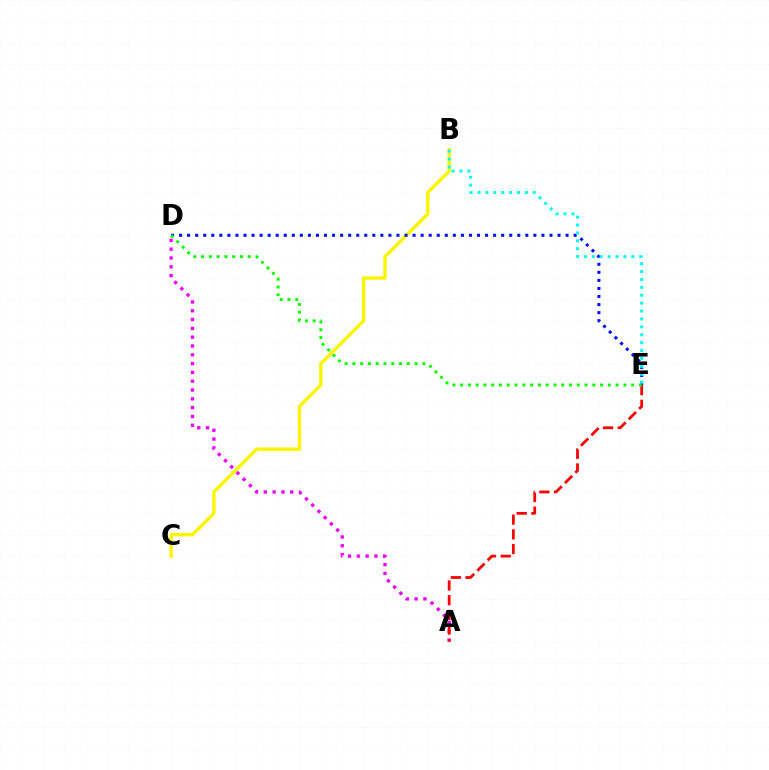{('B', 'C'): [{'color': '#fcf500', 'line_style': 'solid', 'thickness': 2.45}], ('D', 'E'): [{'color': '#0010ff', 'line_style': 'dotted', 'thickness': 2.19}, {'color': '#08ff00', 'line_style': 'dotted', 'thickness': 2.11}], ('A', 'D'): [{'color': '#ee00ff', 'line_style': 'dotted', 'thickness': 2.39}], ('A', 'E'): [{'color': '#ff0000', 'line_style': 'dashed', 'thickness': 1.99}], ('B', 'E'): [{'color': '#00fff6', 'line_style': 'dotted', 'thickness': 2.15}]}